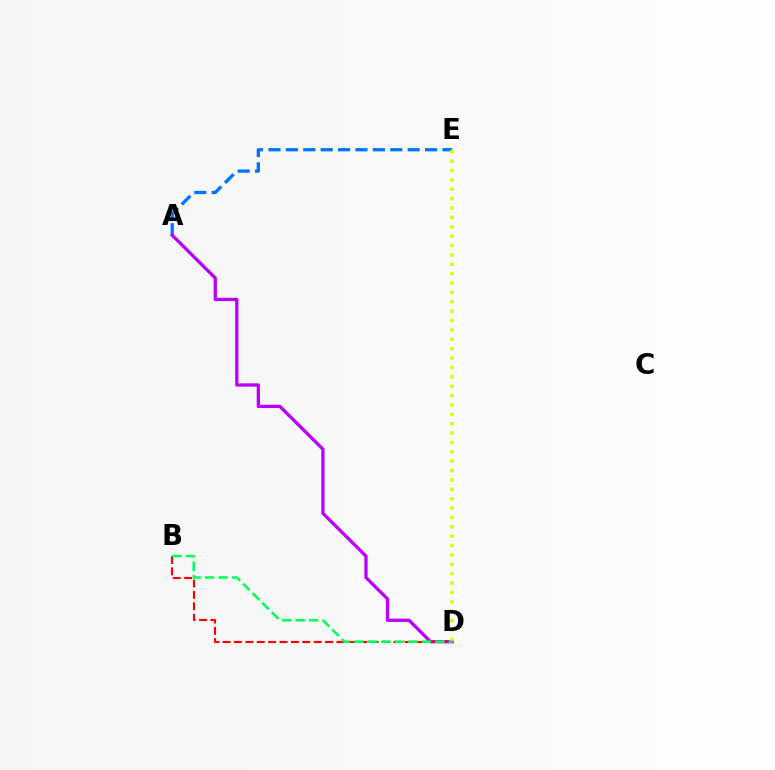{('A', 'E'): [{'color': '#0074ff', 'line_style': 'dashed', 'thickness': 2.36}], ('A', 'D'): [{'color': '#b900ff', 'line_style': 'solid', 'thickness': 2.36}], ('D', 'E'): [{'color': '#d1ff00', 'line_style': 'dotted', 'thickness': 2.55}], ('B', 'D'): [{'color': '#ff0000', 'line_style': 'dashed', 'thickness': 1.55}, {'color': '#00ff5c', 'line_style': 'dashed', 'thickness': 1.84}]}